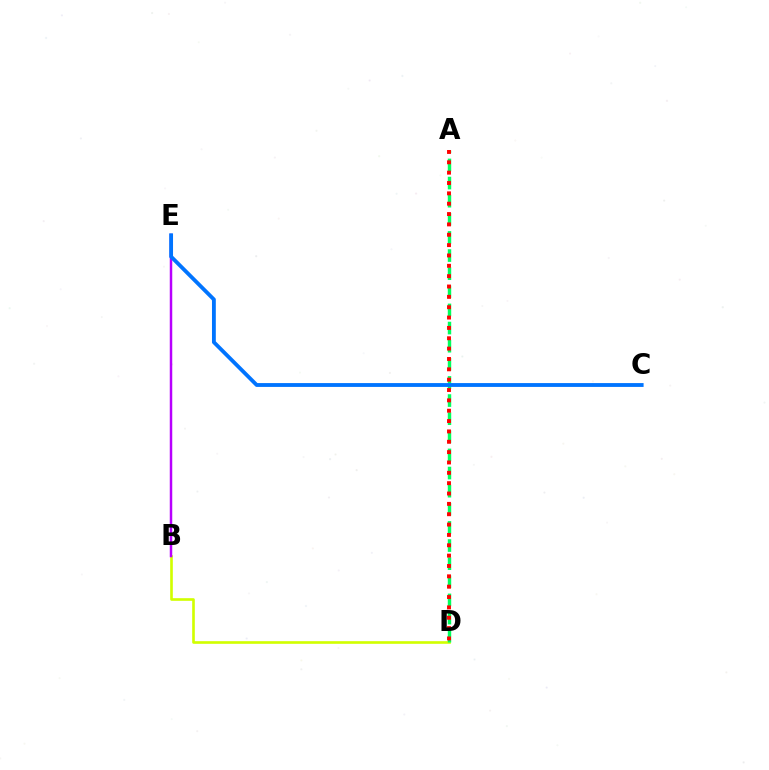{('B', 'D'): [{'color': '#d1ff00', 'line_style': 'solid', 'thickness': 1.9}], ('B', 'E'): [{'color': '#b900ff', 'line_style': 'solid', 'thickness': 1.79}], ('A', 'D'): [{'color': '#00ff5c', 'line_style': 'dashed', 'thickness': 2.46}, {'color': '#ff0000', 'line_style': 'dotted', 'thickness': 2.81}], ('C', 'E'): [{'color': '#0074ff', 'line_style': 'solid', 'thickness': 2.76}]}